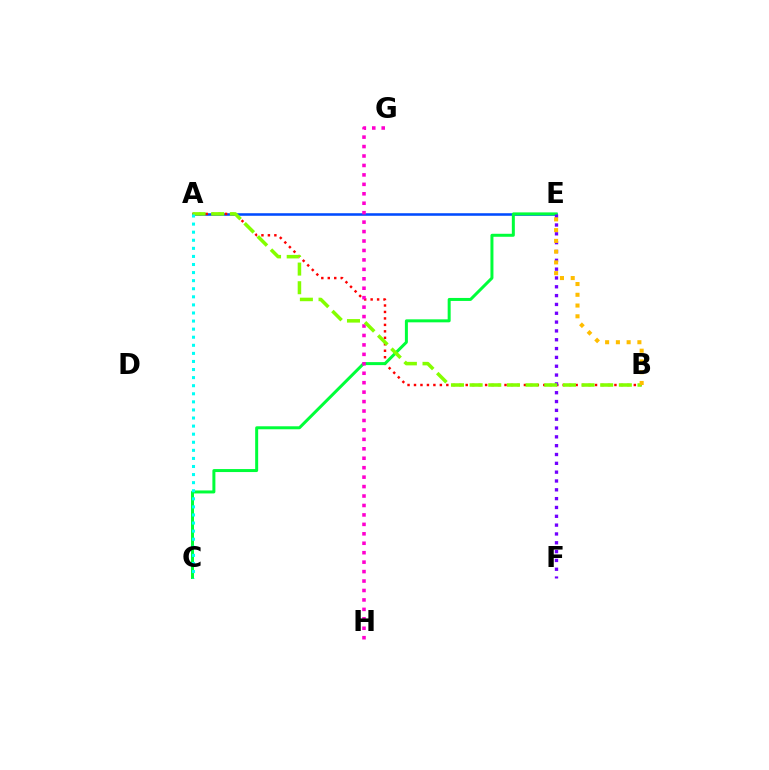{('A', 'E'): [{'color': '#004bff', 'line_style': 'solid', 'thickness': 1.84}], ('A', 'B'): [{'color': '#ff0000', 'line_style': 'dotted', 'thickness': 1.76}, {'color': '#84ff00', 'line_style': 'dashed', 'thickness': 2.53}], ('C', 'E'): [{'color': '#00ff39', 'line_style': 'solid', 'thickness': 2.16}], ('G', 'H'): [{'color': '#ff00cf', 'line_style': 'dotted', 'thickness': 2.57}], ('E', 'F'): [{'color': '#7200ff', 'line_style': 'dotted', 'thickness': 2.4}], ('A', 'C'): [{'color': '#00fff6', 'line_style': 'dotted', 'thickness': 2.2}], ('B', 'E'): [{'color': '#ffbd00', 'line_style': 'dotted', 'thickness': 2.92}]}